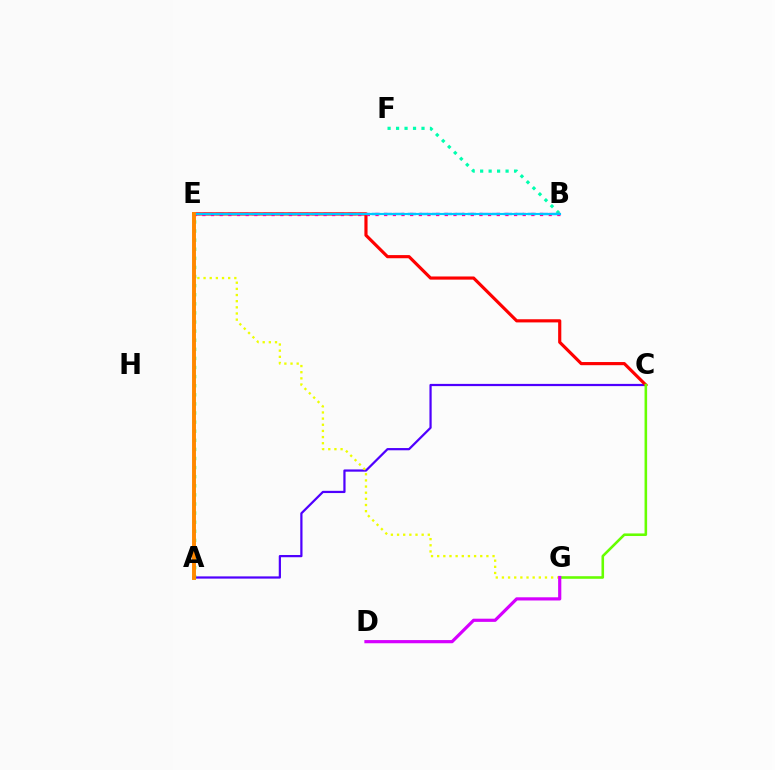{('B', 'E'): [{'color': '#003fff', 'line_style': 'dashed', 'thickness': 1.63}, {'color': '#ff00a0', 'line_style': 'dotted', 'thickness': 2.35}, {'color': '#00c7ff', 'line_style': 'solid', 'thickness': 1.53}], ('A', 'C'): [{'color': '#4f00ff', 'line_style': 'solid', 'thickness': 1.6}], ('C', 'E'): [{'color': '#ff0000', 'line_style': 'solid', 'thickness': 2.27}], ('C', 'G'): [{'color': '#66ff00', 'line_style': 'solid', 'thickness': 1.86}], ('B', 'F'): [{'color': '#00ffaf', 'line_style': 'dotted', 'thickness': 2.3}], ('A', 'E'): [{'color': '#00ff27', 'line_style': 'dotted', 'thickness': 2.47}, {'color': '#ff8800', 'line_style': 'solid', 'thickness': 2.83}], ('E', 'G'): [{'color': '#eeff00', 'line_style': 'dotted', 'thickness': 1.67}], ('D', 'G'): [{'color': '#d600ff', 'line_style': 'solid', 'thickness': 2.29}]}